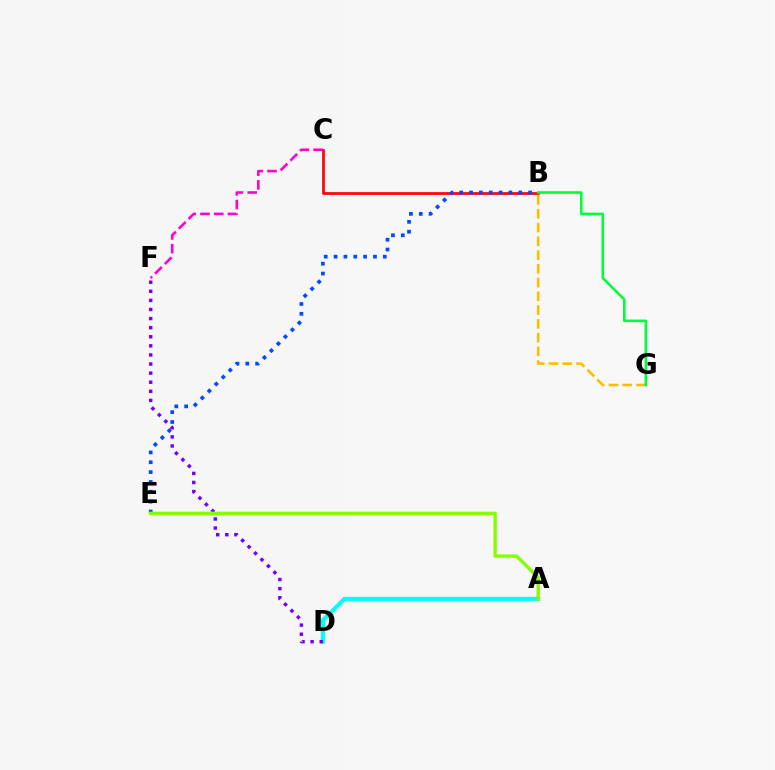{('B', 'C'): [{'color': '#ff0000', 'line_style': 'solid', 'thickness': 1.94}], ('A', 'D'): [{'color': '#00fff6', 'line_style': 'solid', 'thickness': 2.94}], ('B', 'E'): [{'color': '#004bff', 'line_style': 'dotted', 'thickness': 2.67}], ('B', 'G'): [{'color': '#ffbd00', 'line_style': 'dashed', 'thickness': 1.87}, {'color': '#00ff39', 'line_style': 'solid', 'thickness': 1.85}], ('D', 'F'): [{'color': '#7200ff', 'line_style': 'dotted', 'thickness': 2.47}], ('C', 'F'): [{'color': '#ff00cf', 'line_style': 'dashed', 'thickness': 1.87}], ('A', 'E'): [{'color': '#84ff00', 'line_style': 'solid', 'thickness': 2.4}]}